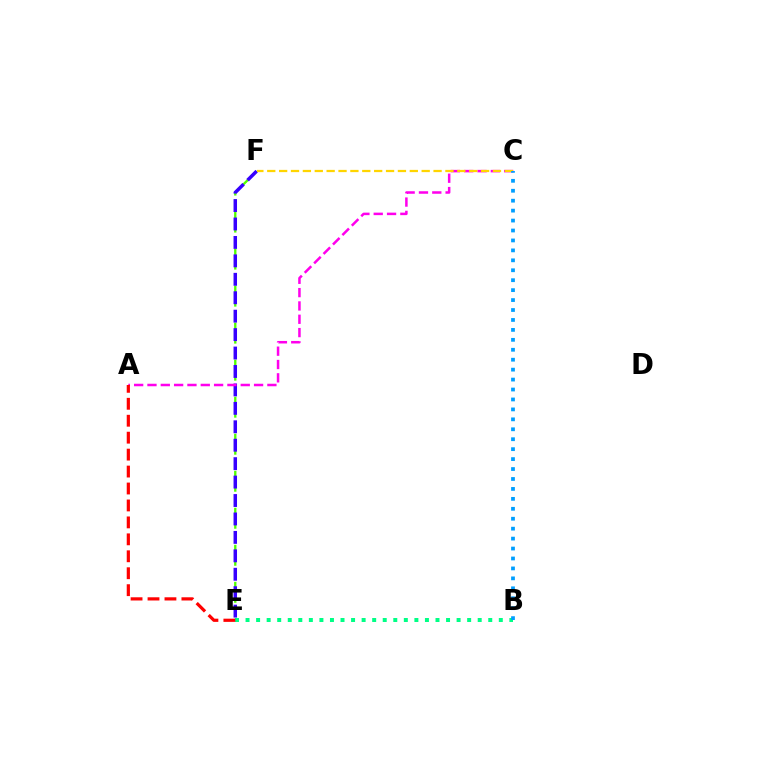{('E', 'F'): [{'color': '#4fff00', 'line_style': 'dashed', 'thickness': 1.68}, {'color': '#3700ff', 'line_style': 'dashed', 'thickness': 2.5}], ('B', 'E'): [{'color': '#00ff86', 'line_style': 'dotted', 'thickness': 2.87}], ('A', 'C'): [{'color': '#ff00ed', 'line_style': 'dashed', 'thickness': 1.81}], ('A', 'E'): [{'color': '#ff0000', 'line_style': 'dashed', 'thickness': 2.3}], ('C', 'F'): [{'color': '#ffd500', 'line_style': 'dashed', 'thickness': 1.61}], ('B', 'C'): [{'color': '#009eff', 'line_style': 'dotted', 'thickness': 2.7}]}